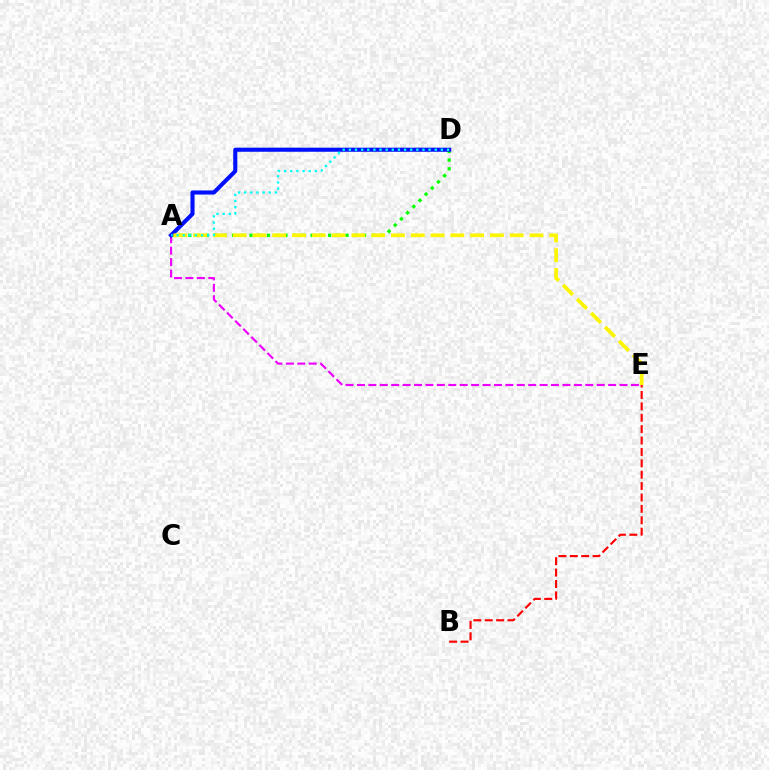{('A', 'E'): [{'color': '#ee00ff', 'line_style': 'dashed', 'thickness': 1.55}, {'color': '#fcf500', 'line_style': 'dashed', 'thickness': 2.69}], ('A', 'D'): [{'color': '#08ff00', 'line_style': 'dotted', 'thickness': 2.37}, {'color': '#0010ff', 'line_style': 'solid', 'thickness': 2.94}, {'color': '#00fff6', 'line_style': 'dotted', 'thickness': 1.67}], ('B', 'E'): [{'color': '#ff0000', 'line_style': 'dashed', 'thickness': 1.55}]}